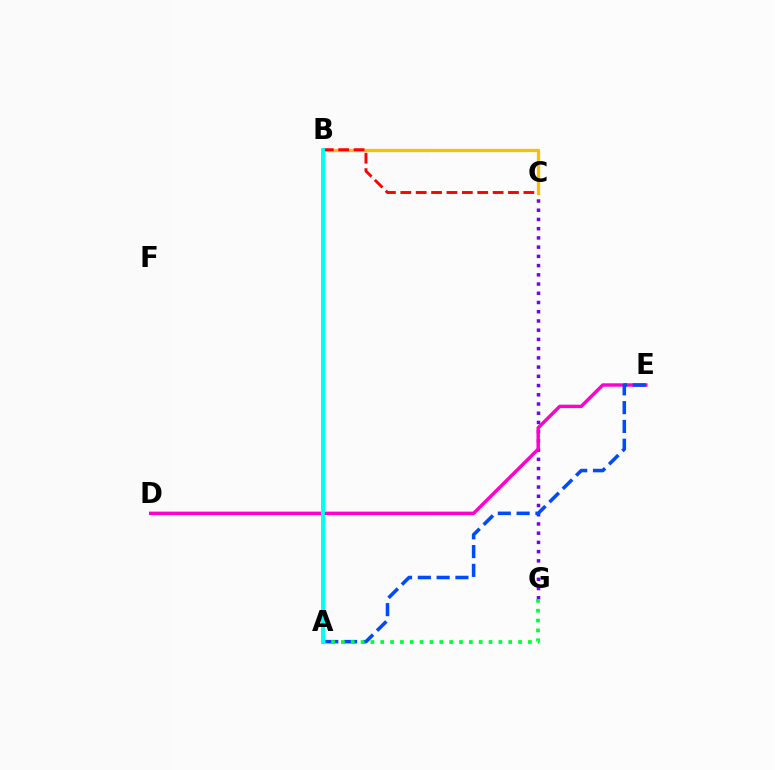{('C', 'G'): [{'color': '#7200ff', 'line_style': 'dotted', 'thickness': 2.51}], ('B', 'C'): [{'color': '#ffbd00', 'line_style': 'solid', 'thickness': 2.35}, {'color': '#ff0000', 'line_style': 'dashed', 'thickness': 2.09}], ('A', 'B'): [{'color': '#84ff00', 'line_style': 'solid', 'thickness': 2.57}, {'color': '#00fff6', 'line_style': 'solid', 'thickness': 2.79}], ('D', 'E'): [{'color': '#ff00cf', 'line_style': 'solid', 'thickness': 2.46}], ('A', 'E'): [{'color': '#004bff', 'line_style': 'dashed', 'thickness': 2.55}], ('A', 'G'): [{'color': '#00ff39', 'line_style': 'dotted', 'thickness': 2.67}]}